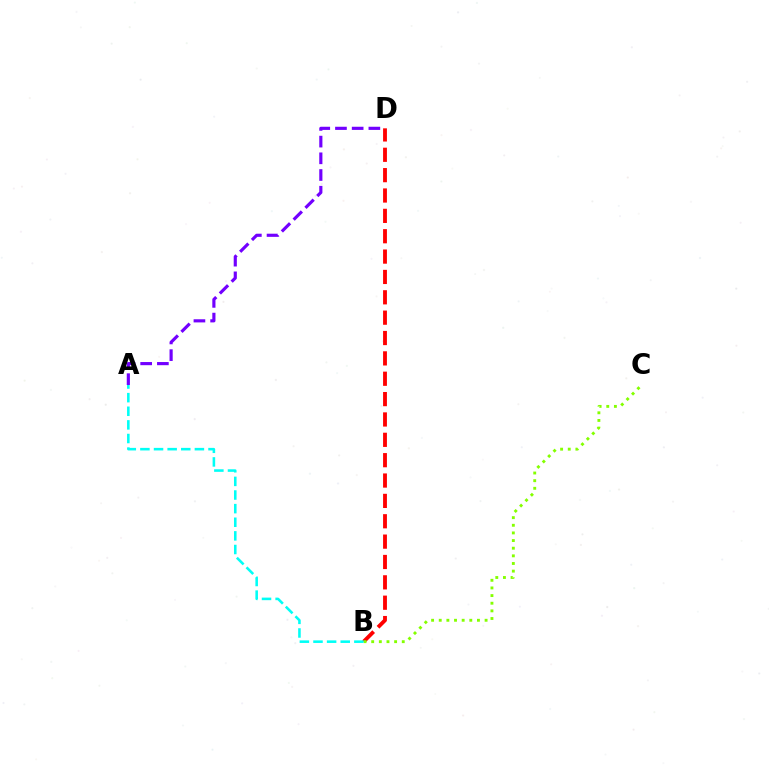{('B', 'D'): [{'color': '#ff0000', 'line_style': 'dashed', 'thickness': 2.77}], ('B', 'C'): [{'color': '#84ff00', 'line_style': 'dotted', 'thickness': 2.08}], ('A', 'B'): [{'color': '#00fff6', 'line_style': 'dashed', 'thickness': 1.85}], ('A', 'D'): [{'color': '#7200ff', 'line_style': 'dashed', 'thickness': 2.27}]}